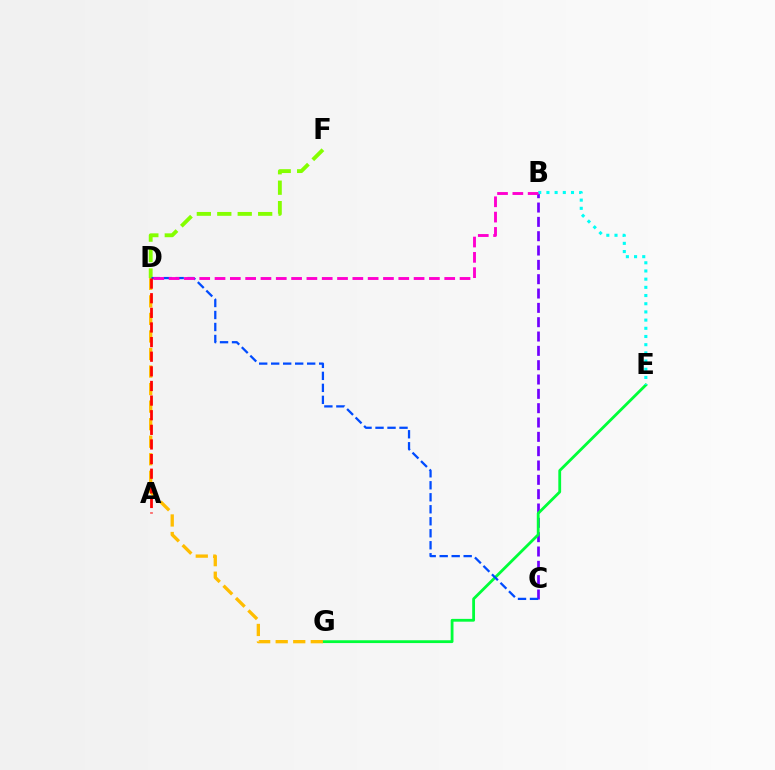{('B', 'C'): [{'color': '#7200ff', 'line_style': 'dashed', 'thickness': 1.95}], ('E', 'G'): [{'color': '#00ff39', 'line_style': 'solid', 'thickness': 2.02}], ('D', 'G'): [{'color': '#ffbd00', 'line_style': 'dashed', 'thickness': 2.38}], ('B', 'E'): [{'color': '#00fff6', 'line_style': 'dotted', 'thickness': 2.23}], ('D', 'F'): [{'color': '#84ff00', 'line_style': 'dashed', 'thickness': 2.78}], ('C', 'D'): [{'color': '#004bff', 'line_style': 'dashed', 'thickness': 1.63}], ('B', 'D'): [{'color': '#ff00cf', 'line_style': 'dashed', 'thickness': 2.08}], ('A', 'D'): [{'color': '#ff0000', 'line_style': 'dashed', 'thickness': 1.99}]}